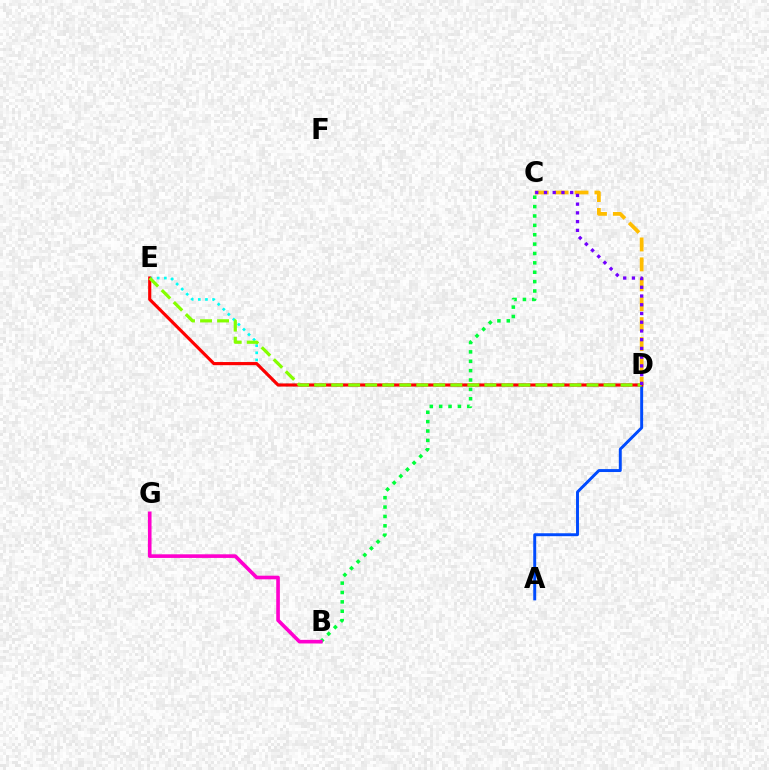{('A', 'D'): [{'color': '#004bff', 'line_style': 'solid', 'thickness': 2.12}], ('B', 'C'): [{'color': '#00ff39', 'line_style': 'dotted', 'thickness': 2.55}], ('D', 'E'): [{'color': '#00fff6', 'line_style': 'dotted', 'thickness': 1.94}, {'color': '#ff0000', 'line_style': 'solid', 'thickness': 2.26}, {'color': '#84ff00', 'line_style': 'dashed', 'thickness': 2.31}], ('C', 'D'): [{'color': '#ffbd00', 'line_style': 'dashed', 'thickness': 2.71}, {'color': '#7200ff', 'line_style': 'dotted', 'thickness': 2.37}], ('B', 'G'): [{'color': '#ff00cf', 'line_style': 'solid', 'thickness': 2.61}]}